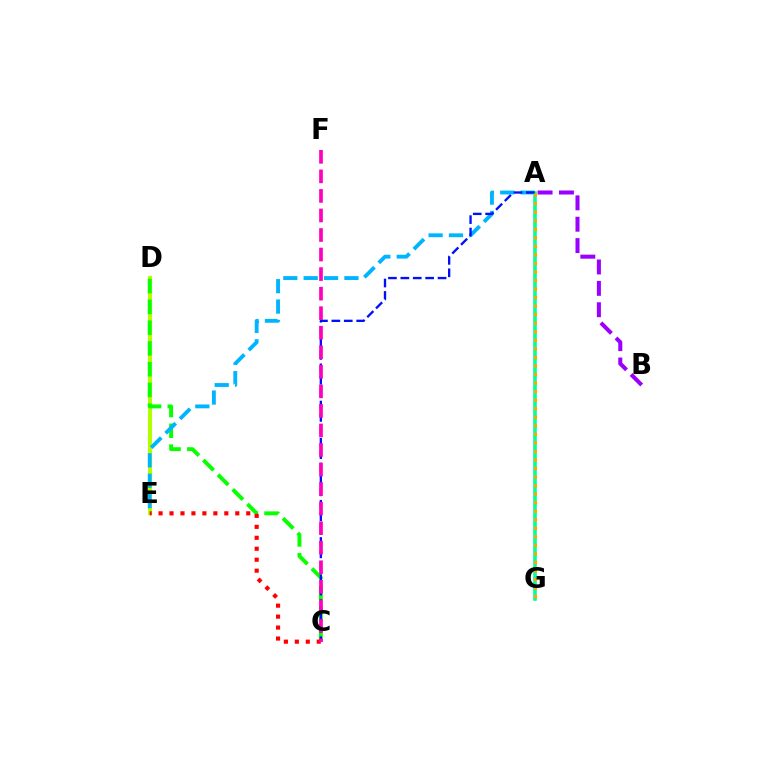{('D', 'E'): [{'color': '#b3ff00', 'line_style': 'solid', 'thickness': 2.95}], ('A', 'B'): [{'color': '#9b00ff', 'line_style': 'dashed', 'thickness': 2.9}], ('C', 'D'): [{'color': '#08ff00', 'line_style': 'dashed', 'thickness': 2.82}], ('A', 'E'): [{'color': '#00b5ff', 'line_style': 'dashed', 'thickness': 2.77}], ('A', 'G'): [{'color': '#00ff9d', 'line_style': 'solid', 'thickness': 2.6}, {'color': '#ffa500', 'line_style': 'dotted', 'thickness': 2.32}], ('A', 'C'): [{'color': '#0010ff', 'line_style': 'dashed', 'thickness': 1.69}], ('C', 'E'): [{'color': '#ff0000', 'line_style': 'dotted', 'thickness': 2.98}], ('C', 'F'): [{'color': '#ff00bd', 'line_style': 'dashed', 'thickness': 2.66}]}